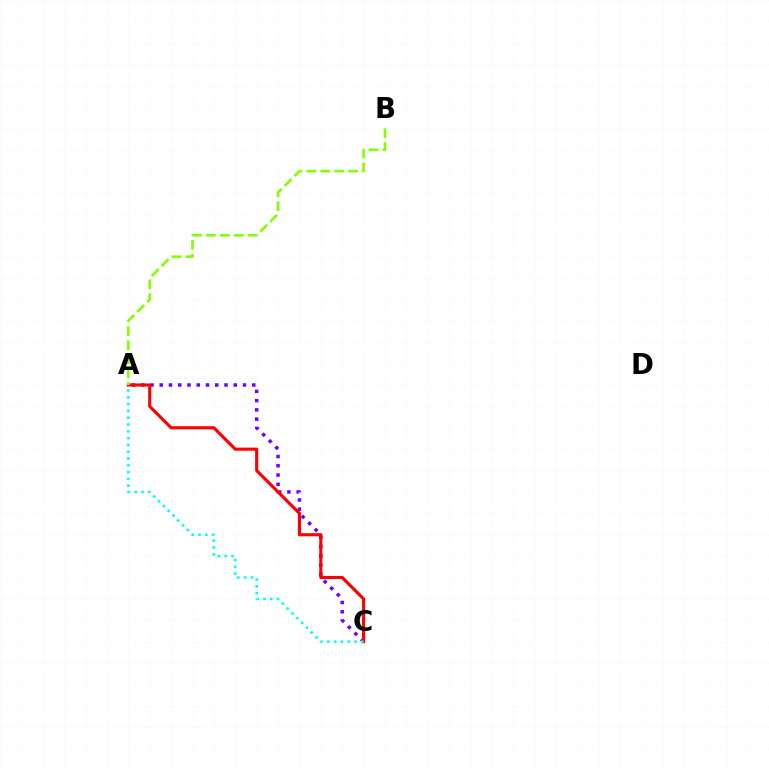{('A', 'C'): [{'color': '#7200ff', 'line_style': 'dotted', 'thickness': 2.51}, {'color': '#ff0000', 'line_style': 'solid', 'thickness': 2.24}, {'color': '#00fff6', 'line_style': 'dotted', 'thickness': 1.85}], ('A', 'B'): [{'color': '#84ff00', 'line_style': 'dashed', 'thickness': 1.9}]}